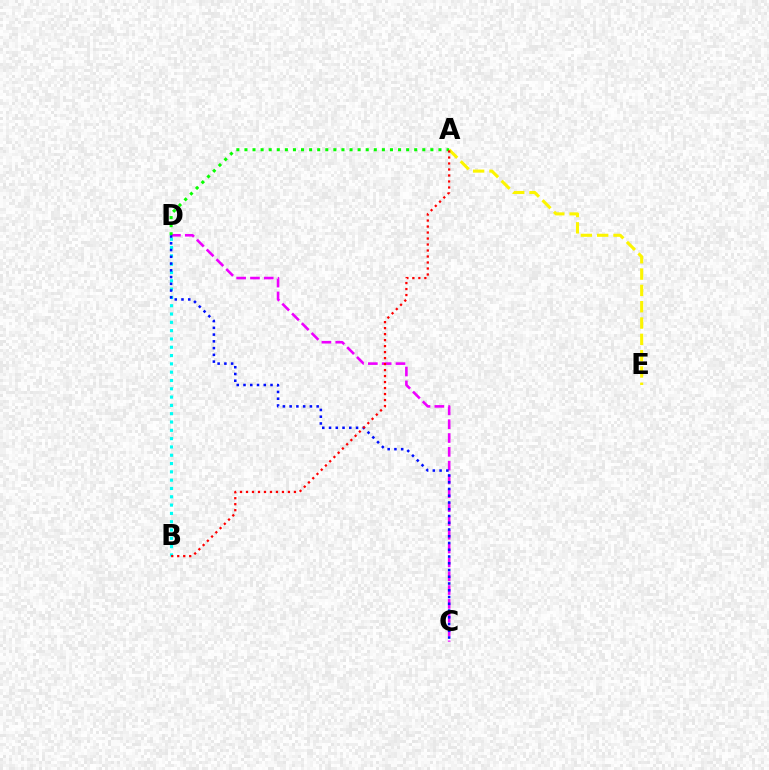{('A', 'E'): [{'color': '#fcf500', 'line_style': 'dashed', 'thickness': 2.22}], ('C', 'D'): [{'color': '#ee00ff', 'line_style': 'dashed', 'thickness': 1.88}, {'color': '#0010ff', 'line_style': 'dotted', 'thickness': 1.83}], ('A', 'D'): [{'color': '#08ff00', 'line_style': 'dotted', 'thickness': 2.2}], ('B', 'D'): [{'color': '#00fff6', 'line_style': 'dotted', 'thickness': 2.26}], ('A', 'B'): [{'color': '#ff0000', 'line_style': 'dotted', 'thickness': 1.63}]}